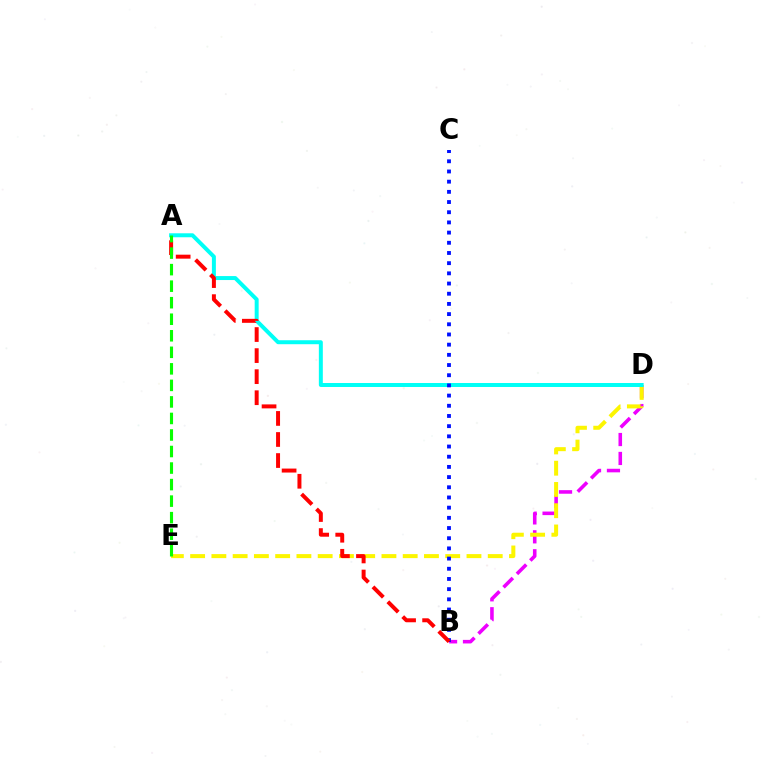{('B', 'D'): [{'color': '#ee00ff', 'line_style': 'dashed', 'thickness': 2.57}], ('D', 'E'): [{'color': '#fcf500', 'line_style': 'dashed', 'thickness': 2.89}], ('A', 'D'): [{'color': '#00fff6', 'line_style': 'solid', 'thickness': 2.86}], ('B', 'C'): [{'color': '#0010ff', 'line_style': 'dotted', 'thickness': 2.77}], ('A', 'B'): [{'color': '#ff0000', 'line_style': 'dashed', 'thickness': 2.86}], ('A', 'E'): [{'color': '#08ff00', 'line_style': 'dashed', 'thickness': 2.25}]}